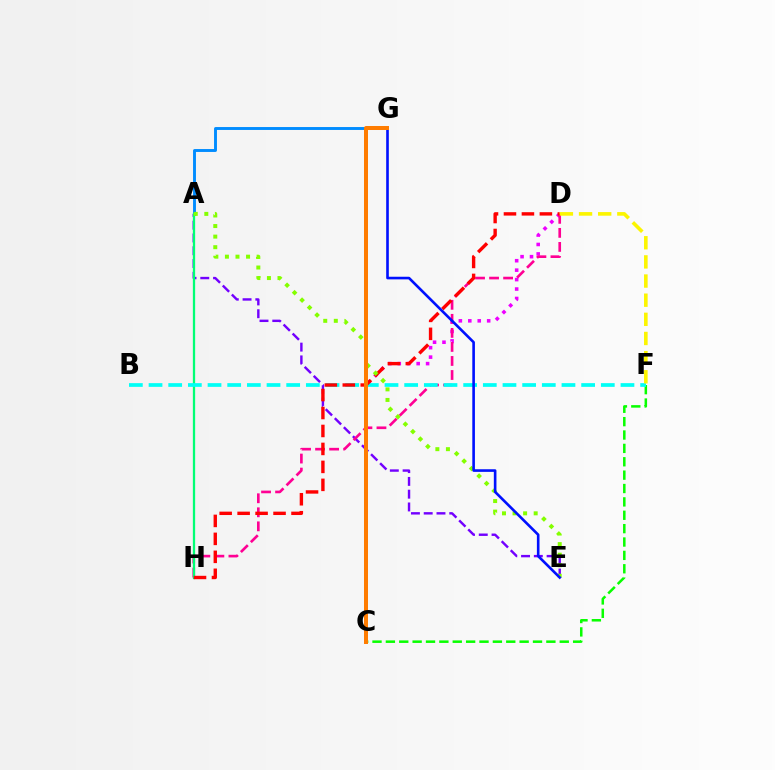{('A', 'E'): [{'color': '#7200ff', 'line_style': 'dashed', 'thickness': 1.74}, {'color': '#84ff00', 'line_style': 'dotted', 'thickness': 2.87}], ('C', 'D'): [{'color': '#ee00ff', 'line_style': 'dotted', 'thickness': 2.57}], ('C', 'F'): [{'color': '#08ff00', 'line_style': 'dashed', 'thickness': 1.82}], ('A', 'G'): [{'color': '#008cff', 'line_style': 'solid', 'thickness': 2.09}], ('D', 'H'): [{'color': '#ff0094', 'line_style': 'dashed', 'thickness': 1.91}, {'color': '#ff0000', 'line_style': 'dashed', 'thickness': 2.44}], ('A', 'H'): [{'color': '#00ff74', 'line_style': 'solid', 'thickness': 1.64}], ('B', 'F'): [{'color': '#00fff6', 'line_style': 'dashed', 'thickness': 2.67}], ('D', 'F'): [{'color': '#fcf500', 'line_style': 'dashed', 'thickness': 2.6}], ('E', 'G'): [{'color': '#0010ff', 'line_style': 'solid', 'thickness': 1.89}], ('C', 'G'): [{'color': '#ff7c00', 'line_style': 'solid', 'thickness': 2.87}]}